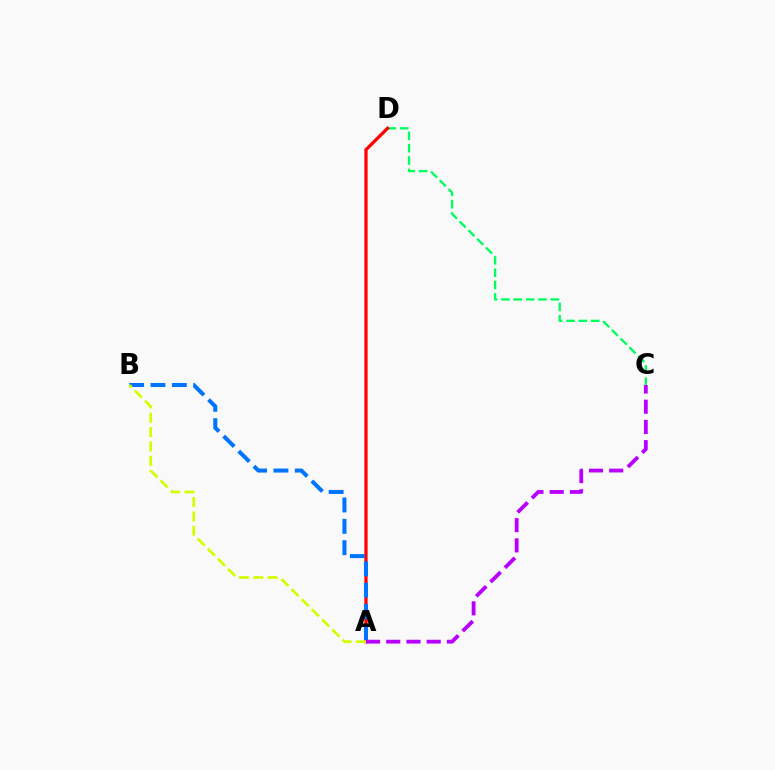{('C', 'D'): [{'color': '#00ff5c', 'line_style': 'dashed', 'thickness': 1.68}], ('A', 'D'): [{'color': '#ff0000', 'line_style': 'solid', 'thickness': 2.34}], ('A', 'B'): [{'color': '#0074ff', 'line_style': 'dashed', 'thickness': 2.9}, {'color': '#d1ff00', 'line_style': 'dashed', 'thickness': 1.95}], ('A', 'C'): [{'color': '#b900ff', 'line_style': 'dashed', 'thickness': 2.75}]}